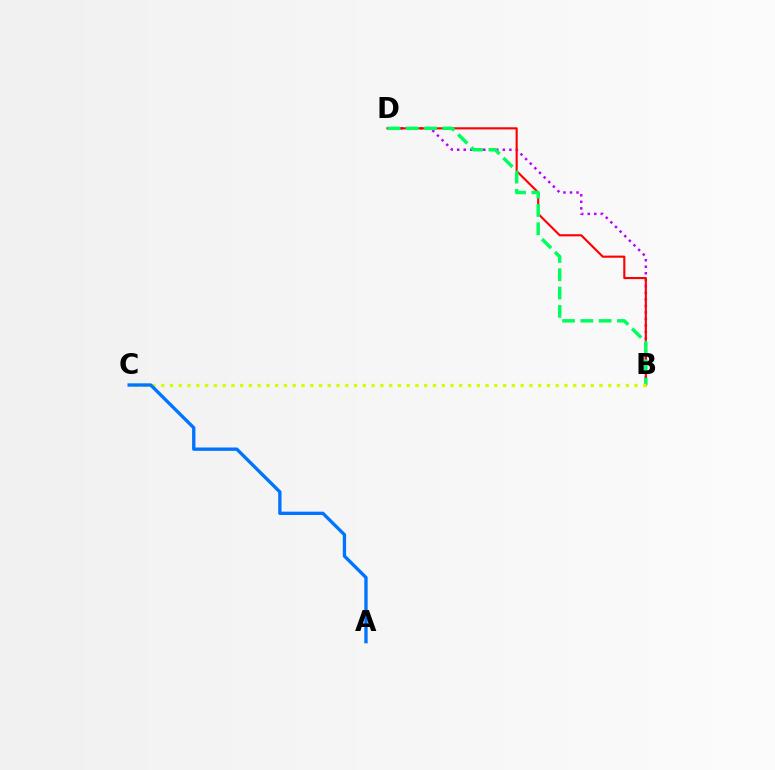{('B', 'D'): [{'color': '#b900ff', 'line_style': 'dotted', 'thickness': 1.77}, {'color': '#ff0000', 'line_style': 'solid', 'thickness': 1.53}, {'color': '#00ff5c', 'line_style': 'dashed', 'thickness': 2.49}], ('B', 'C'): [{'color': '#d1ff00', 'line_style': 'dotted', 'thickness': 2.38}], ('A', 'C'): [{'color': '#0074ff', 'line_style': 'solid', 'thickness': 2.4}]}